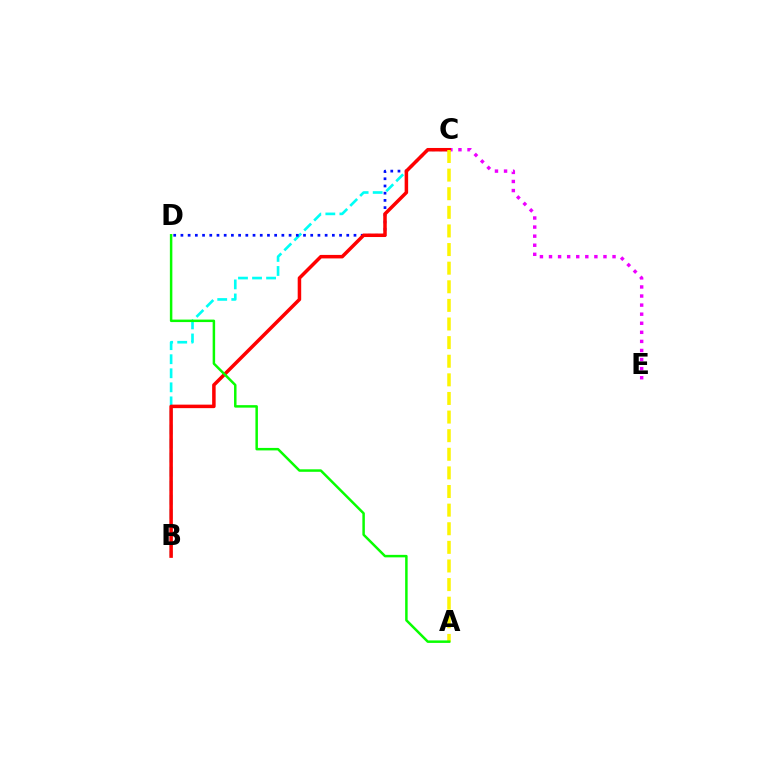{('C', 'E'): [{'color': '#ee00ff', 'line_style': 'dotted', 'thickness': 2.47}], ('B', 'C'): [{'color': '#00fff6', 'line_style': 'dashed', 'thickness': 1.91}, {'color': '#ff0000', 'line_style': 'solid', 'thickness': 2.53}], ('C', 'D'): [{'color': '#0010ff', 'line_style': 'dotted', 'thickness': 1.96}], ('A', 'C'): [{'color': '#fcf500', 'line_style': 'dashed', 'thickness': 2.53}], ('A', 'D'): [{'color': '#08ff00', 'line_style': 'solid', 'thickness': 1.79}]}